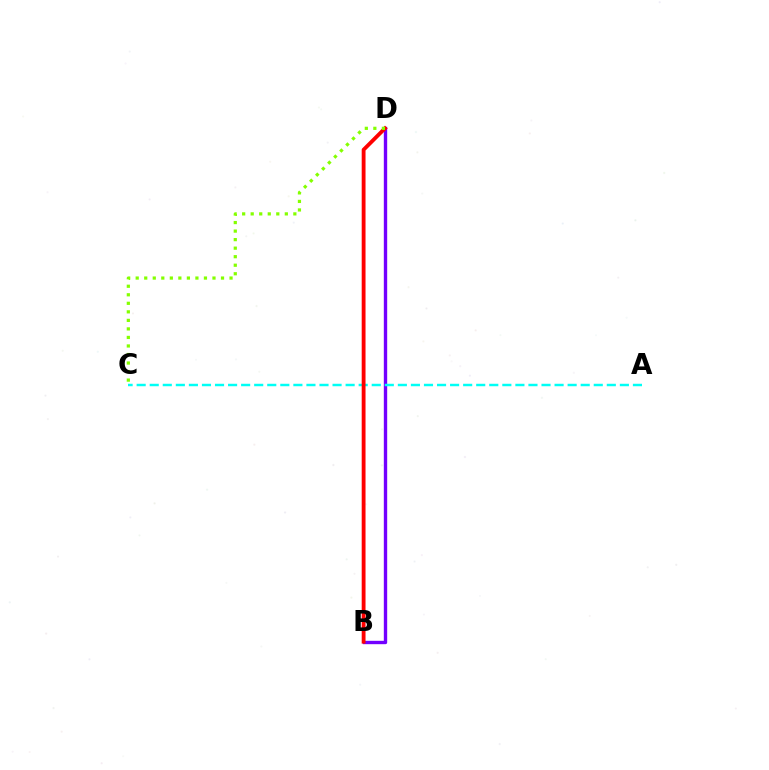{('B', 'D'): [{'color': '#7200ff', 'line_style': 'solid', 'thickness': 2.43}, {'color': '#ff0000', 'line_style': 'solid', 'thickness': 2.76}], ('A', 'C'): [{'color': '#00fff6', 'line_style': 'dashed', 'thickness': 1.77}], ('C', 'D'): [{'color': '#84ff00', 'line_style': 'dotted', 'thickness': 2.32}]}